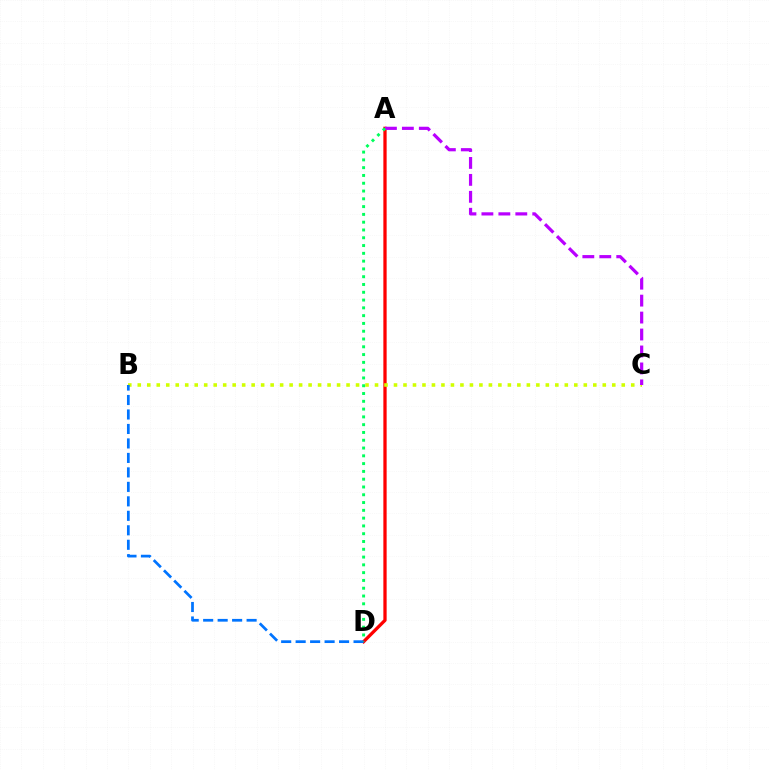{('A', 'D'): [{'color': '#ff0000', 'line_style': 'solid', 'thickness': 2.36}, {'color': '#00ff5c', 'line_style': 'dotted', 'thickness': 2.12}], ('B', 'C'): [{'color': '#d1ff00', 'line_style': 'dotted', 'thickness': 2.58}], ('B', 'D'): [{'color': '#0074ff', 'line_style': 'dashed', 'thickness': 1.97}], ('A', 'C'): [{'color': '#b900ff', 'line_style': 'dashed', 'thickness': 2.3}]}